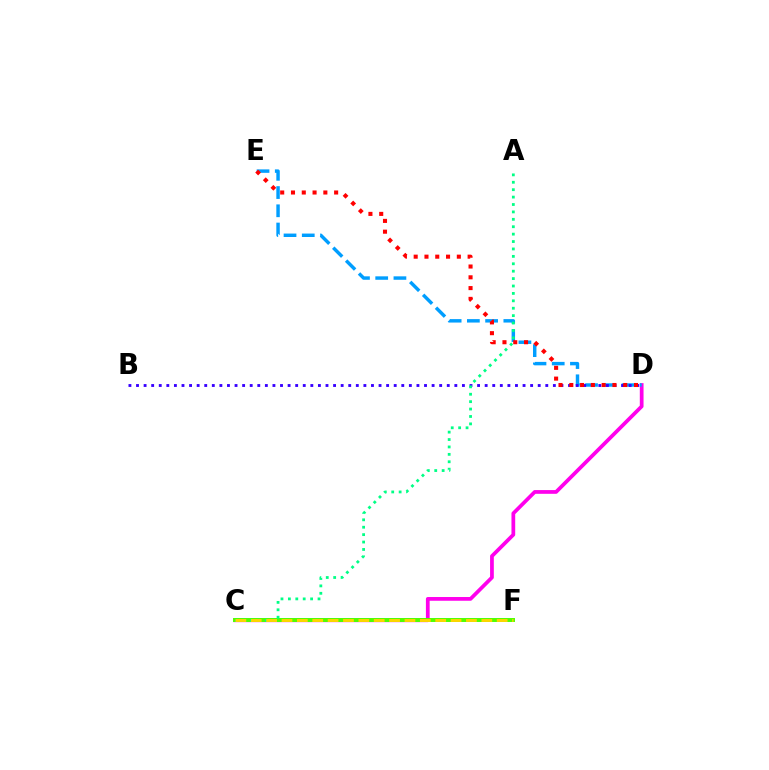{('C', 'D'): [{'color': '#ff00ed', 'line_style': 'solid', 'thickness': 2.69}], ('C', 'F'): [{'color': '#4fff00', 'line_style': 'solid', 'thickness': 2.85}, {'color': '#ffd500', 'line_style': 'dashed', 'thickness': 2.09}], ('D', 'E'): [{'color': '#009eff', 'line_style': 'dashed', 'thickness': 2.48}, {'color': '#ff0000', 'line_style': 'dotted', 'thickness': 2.93}], ('B', 'D'): [{'color': '#3700ff', 'line_style': 'dotted', 'thickness': 2.06}], ('A', 'C'): [{'color': '#00ff86', 'line_style': 'dotted', 'thickness': 2.01}]}